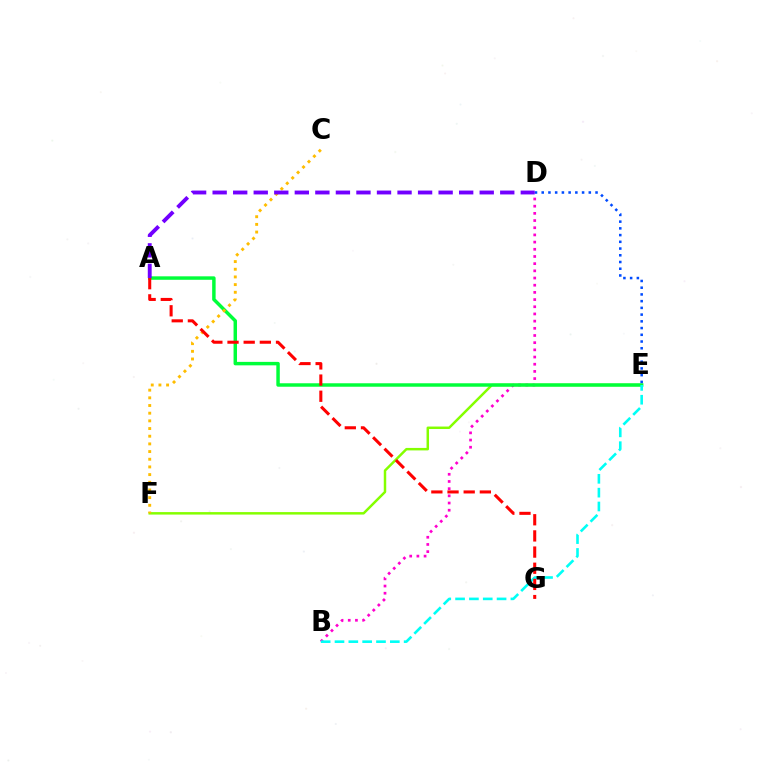{('E', 'F'): [{'color': '#84ff00', 'line_style': 'solid', 'thickness': 1.78}], ('B', 'D'): [{'color': '#ff00cf', 'line_style': 'dotted', 'thickness': 1.95}], ('A', 'E'): [{'color': '#00ff39', 'line_style': 'solid', 'thickness': 2.49}], ('D', 'E'): [{'color': '#004bff', 'line_style': 'dotted', 'thickness': 1.83}], ('C', 'F'): [{'color': '#ffbd00', 'line_style': 'dotted', 'thickness': 2.09}], ('A', 'D'): [{'color': '#7200ff', 'line_style': 'dashed', 'thickness': 2.79}], ('B', 'E'): [{'color': '#00fff6', 'line_style': 'dashed', 'thickness': 1.88}], ('A', 'G'): [{'color': '#ff0000', 'line_style': 'dashed', 'thickness': 2.2}]}